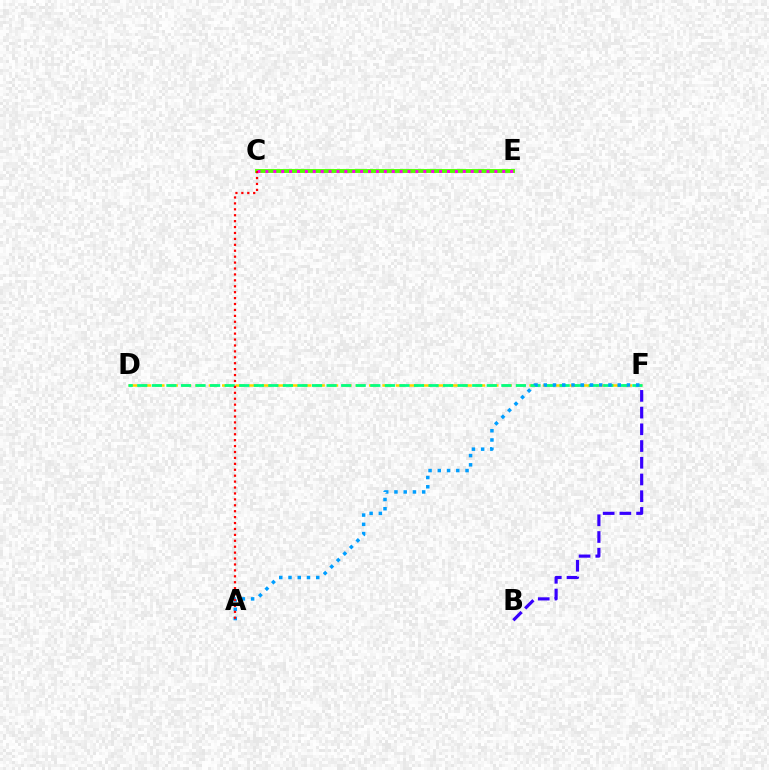{('B', 'F'): [{'color': '#3700ff', 'line_style': 'dashed', 'thickness': 2.27}], ('C', 'E'): [{'color': '#4fff00', 'line_style': 'solid', 'thickness': 2.79}, {'color': '#ff00ed', 'line_style': 'dotted', 'thickness': 2.15}], ('D', 'F'): [{'color': '#ffd500', 'line_style': 'dashed', 'thickness': 1.81}, {'color': '#00ff86', 'line_style': 'dashed', 'thickness': 1.98}], ('A', 'F'): [{'color': '#009eff', 'line_style': 'dotted', 'thickness': 2.51}], ('A', 'C'): [{'color': '#ff0000', 'line_style': 'dotted', 'thickness': 1.61}]}